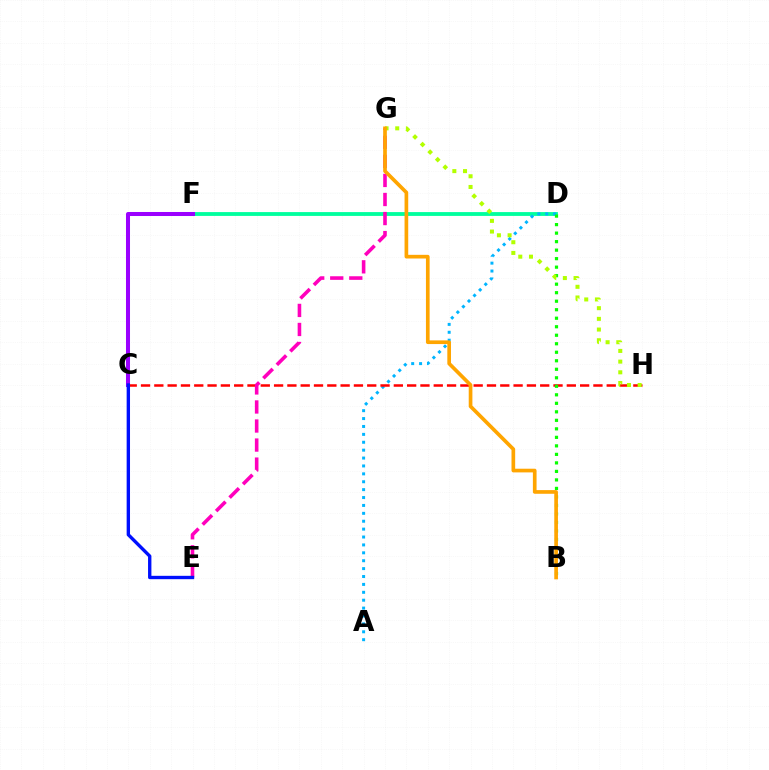{('D', 'F'): [{'color': '#00ff9d', 'line_style': 'solid', 'thickness': 2.75}], ('A', 'D'): [{'color': '#00b5ff', 'line_style': 'dotted', 'thickness': 2.15}], ('C', 'H'): [{'color': '#ff0000', 'line_style': 'dashed', 'thickness': 1.81}], ('C', 'F'): [{'color': '#9b00ff', 'line_style': 'solid', 'thickness': 2.9}], ('B', 'D'): [{'color': '#08ff00', 'line_style': 'dotted', 'thickness': 2.31}], ('E', 'G'): [{'color': '#ff00bd', 'line_style': 'dashed', 'thickness': 2.59}], ('C', 'E'): [{'color': '#0010ff', 'line_style': 'solid', 'thickness': 2.42}], ('G', 'H'): [{'color': '#b3ff00', 'line_style': 'dotted', 'thickness': 2.9}], ('B', 'G'): [{'color': '#ffa500', 'line_style': 'solid', 'thickness': 2.65}]}